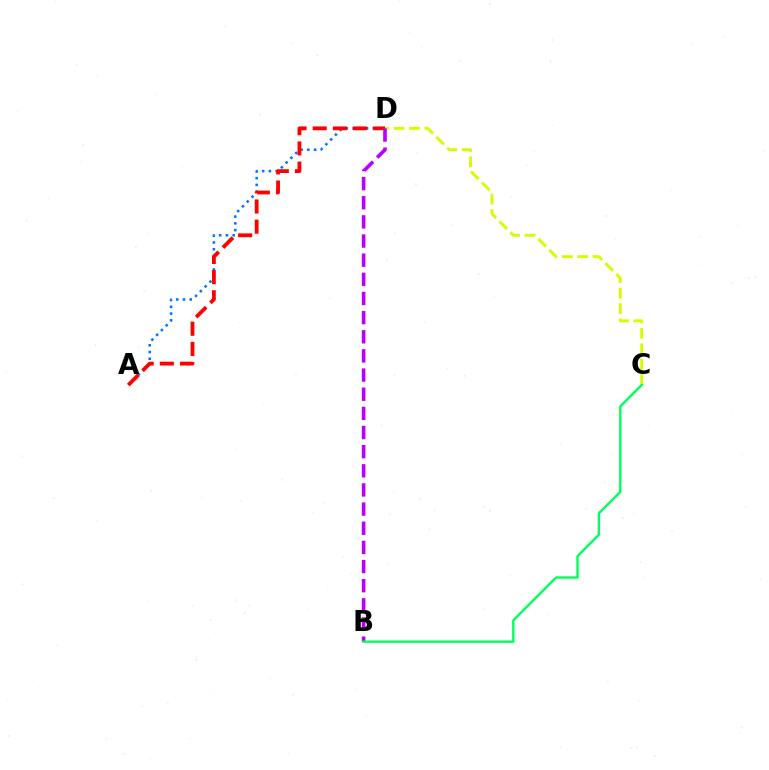{('C', 'D'): [{'color': '#d1ff00', 'line_style': 'dashed', 'thickness': 2.09}], ('A', 'D'): [{'color': '#0074ff', 'line_style': 'dotted', 'thickness': 1.84}, {'color': '#ff0000', 'line_style': 'dashed', 'thickness': 2.74}], ('B', 'D'): [{'color': '#b900ff', 'line_style': 'dashed', 'thickness': 2.6}], ('B', 'C'): [{'color': '#00ff5c', 'line_style': 'solid', 'thickness': 1.71}]}